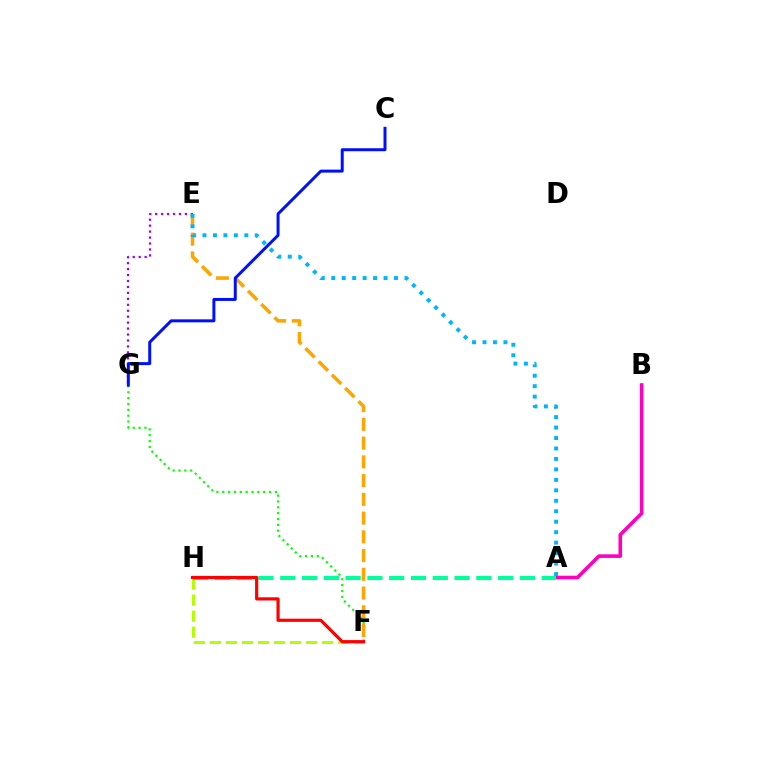{('A', 'B'): [{'color': '#ff00bd', 'line_style': 'solid', 'thickness': 2.59}], ('F', 'G'): [{'color': '#08ff00', 'line_style': 'dotted', 'thickness': 1.59}], ('E', 'G'): [{'color': '#9b00ff', 'line_style': 'dotted', 'thickness': 1.62}], ('F', 'H'): [{'color': '#b3ff00', 'line_style': 'dashed', 'thickness': 2.18}, {'color': '#ff0000', 'line_style': 'solid', 'thickness': 2.28}], ('A', 'H'): [{'color': '#00ff9d', 'line_style': 'dashed', 'thickness': 2.96}], ('E', 'F'): [{'color': '#ffa500', 'line_style': 'dashed', 'thickness': 2.55}], ('A', 'E'): [{'color': '#00b5ff', 'line_style': 'dotted', 'thickness': 2.84}], ('C', 'G'): [{'color': '#0010ff', 'line_style': 'solid', 'thickness': 2.16}]}